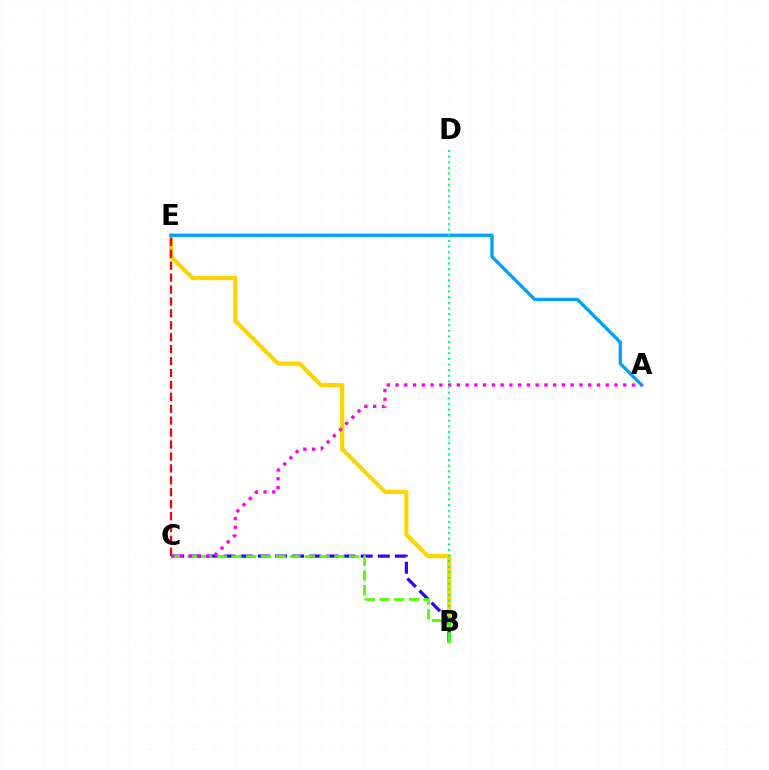{('B', 'E'): [{'color': '#ffd500', 'line_style': 'solid', 'thickness': 2.99}], ('A', 'E'): [{'color': '#009eff', 'line_style': 'solid', 'thickness': 2.35}], ('B', 'C'): [{'color': '#3700ff', 'line_style': 'dashed', 'thickness': 2.33}, {'color': '#4fff00', 'line_style': 'dashed', 'thickness': 2.0}], ('A', 'C'): [{'color': '#ff00ed', 'line_style': 'dotted', 'thickness': 2.38}], ('B', 'D'): [{'color': '#00ff86', 'line_style': 'dotted', 'thickness': 1.53}], ('C', 'E'): [{'color': '#ff0000', 'line_style': 'dashed', 'thickness': 1.62}]}